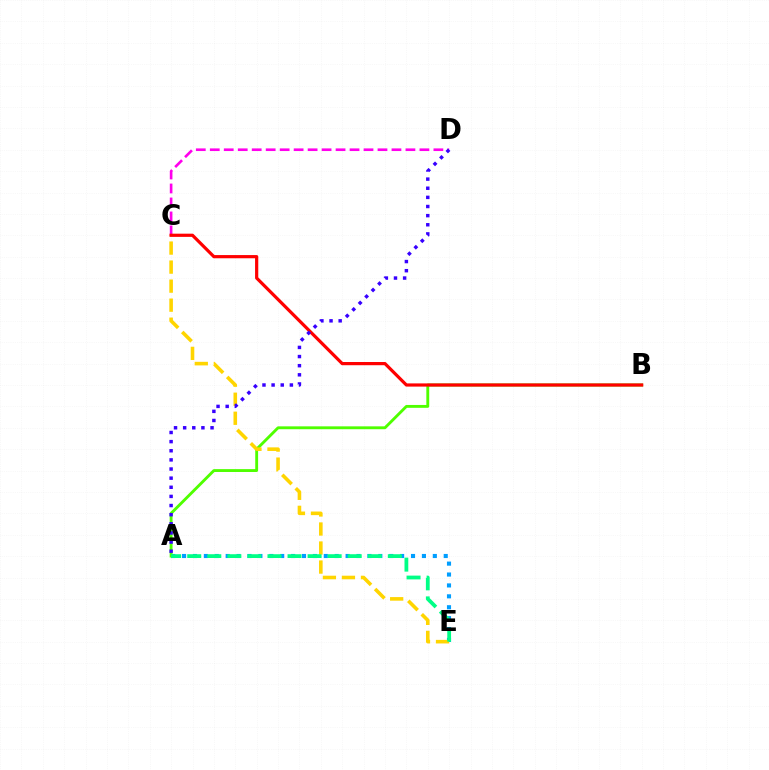{('C', 'D'): [{'color': '#ff00ed', 'line_style': 'dashed', 'thickness': 1.9}], ('A', 'E'): [{'color': '#009eff', 'line_style': 'dotted', 'thickness': 2.96}, {'color': '#00ff86', 'line_style': 'dashed', 'thickness': 2.73}], ('A', 'B'): [{'color': '#4fff00', 'line_style': 'solid', 'thickness': 2.06}], ('C', 'E'): [{'color': '#ffd500', 'line_style': 'dashed', 'thickness': 2.58}], ('B', 'C'): [{'color': '#ff0000', 'line_style': 'solid', 'thickness': 2.31}], ('A', 'D'): [{'color': '#3700ff', 'line_style': 'dotted', 'thickness': 2.48}]}